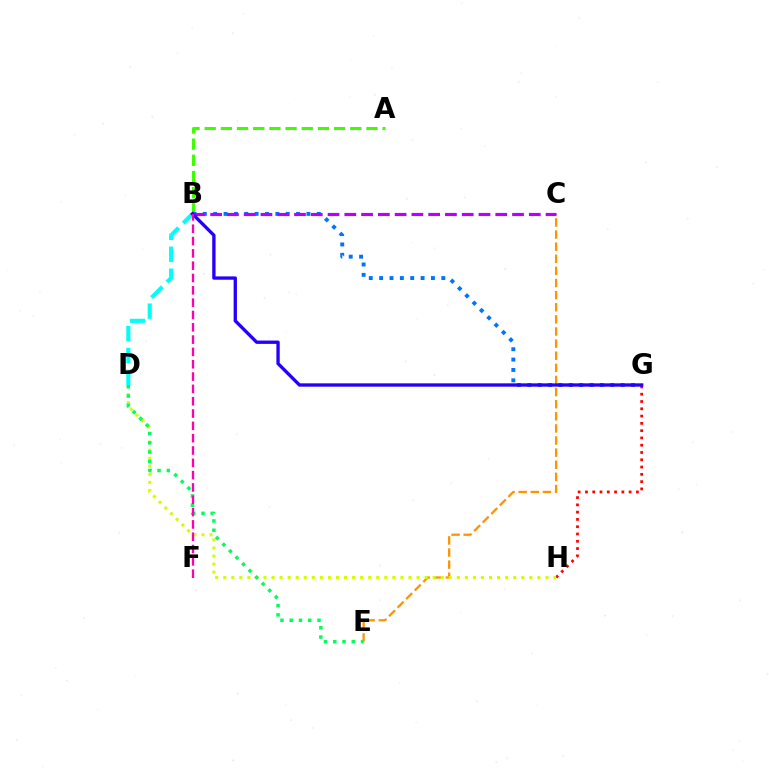{('G', 'H'): [{'color': '#ff0000', 'line_style': 'dotted', 'thickness': 1.98}], ('C', 'E'): [{'color': '#ff9400', 'line_style': 'dashed', 'thickness': 1.65}], ('D', 'H'): [{'color': '#d1ff00', 'line_style': 'dotted', 'thickness': 2.19}], ('A', 'B'): [{'color': '#3dff00', 'line_style': 'dashed', 'thickness': 2.2}], ('D', 'E'): [{'color': '#00ff5c', 'line_style': 'dotted', 'thickness': 2.52}], ('B', 'G'): [{'color': '#0074ff', 'line_style': 'dotted', 'thickness': 2.82}, {'color': '#2500ff', 'line_style': 'solid', 'thickness': 2.4}], ('B', 'D'): [{'color': '#00fff6', 'line_style': 'dashed', 'thickness': 2.98}], ('B', 'C'): [{'color': '#b900ff', 'line_style': 'dashed', 'thickness': 2.28}], ('B', 'F'): [{'color': '#ff00ac', 'line_style': 'dashed', 'thickness': 1.67}]}